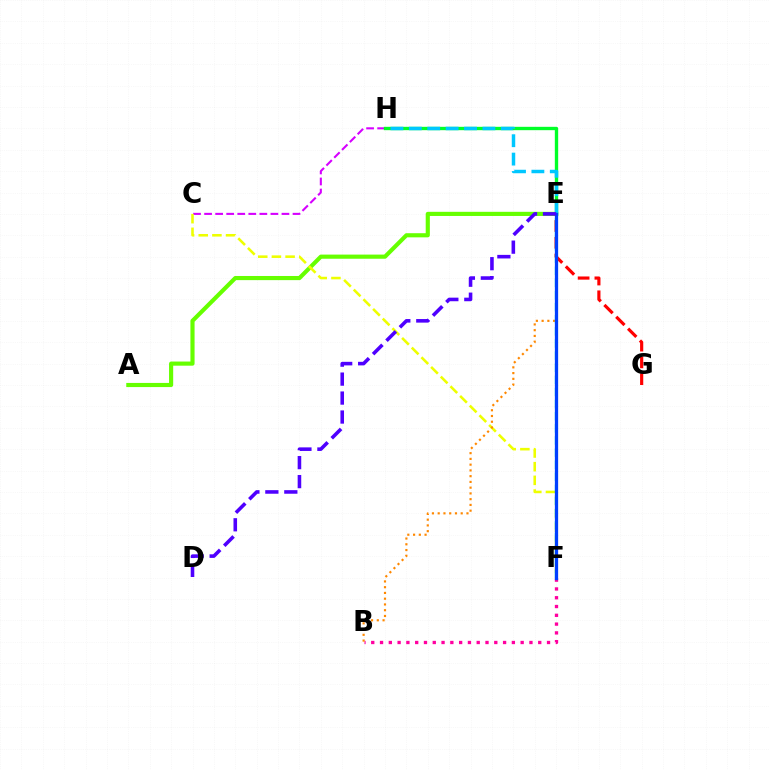{('E', 'G'): [{'color': '#ff0000', 'line_style': 'dashed', 'thickness': 2.28}], ('C', 'H'): [{'color': '#d600ff', 'line_style': 'dashed', 'thickness': 1.5}], ('E', 'H'): [{'color': '#00ff27', 'line_style': 'solid', 'thickness': 2.41}, {'color': '#00c7ff', 'line_style': 'dashed', 'thickness': 2.5}], ('A', 'E'): [{'color': '#66ff00', 'line_style': 'solid', 'thickness': 2.98}], ('B', 'F'): [{'color': '#ff00a0', 'line_style': 'dotted', 'thickness': 2.39}], ('C', 'F'): [{'color': '#eeff00', 'line_style': 'dashed', 'thickness': 1.86}], ('B', 'E'): [{'color': '#ff8800', 'line_style': 'dotted', 'thickness': 1.56}], ('E', 'F'): [{'color': '#00ffaf', 'line_style': 'dashed', 'thickness': 1.65}, {'color': '#003fff', 'line_style': 'solid', 'thickness': 2.35}], ('D', 'E'): [{'color': '#4f00ff', 'line_style': 'dashed', 'thickness': 2.58}]}